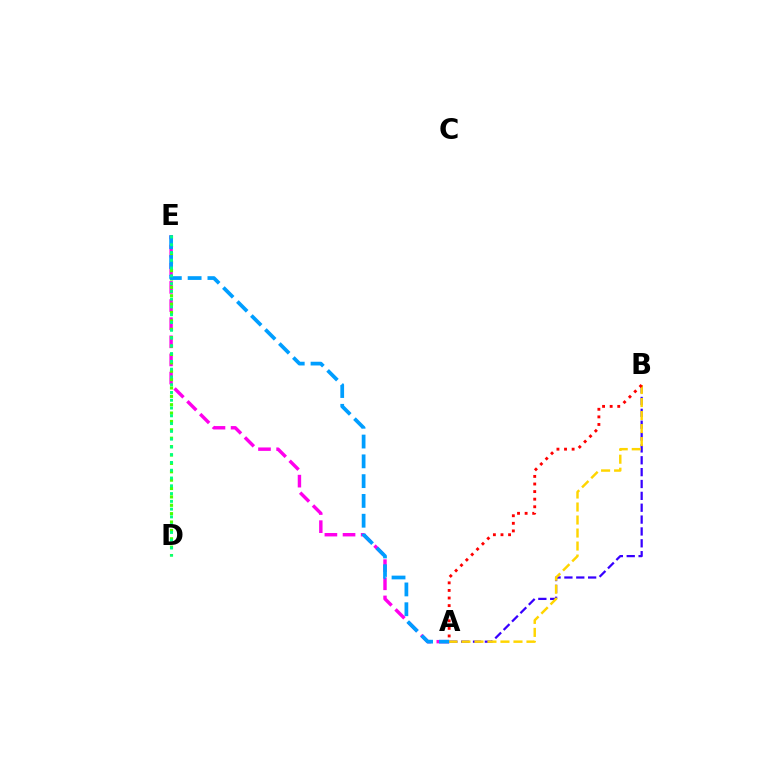{('A', 'E'): [{'color': '#ff00ed', 'line_style': 'dashed', 'thickness': 2.46}, {'color': '#009eff', 'line_style': 'dashed', 'thickness': 2.69}], ('A', 'B'): [{'color': '#3700ff', 'line_style': 'dashed', 'thickness': 1.61}, {'color': '#ffd500', 'line_style': 'dashed', 'thickness': 1.77}, {'color': '#ff0000', 'line_style': 'dotted', 'thickness': 2.06}], ('D', 'E'): [{'color': '#4fff00', 'line_style': 'dotted', 'thickness': 2.28}, {'color': '#00ff86', 'line_style': 'dotted', 'thickness': 2.11}]}